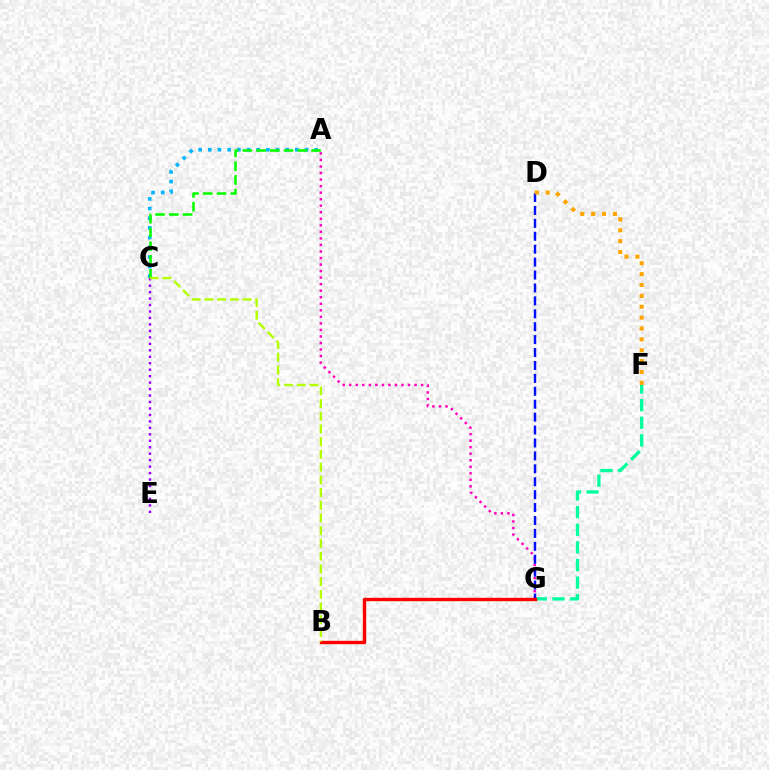{('F', 'G'): [{'color': '#00ff9d', 'line_style': 'dashed', 'thickness': 2.39}], ('A', 'C'): [{'color': '#00b5ff', 'line_style': 'dotted', 'thickness': 2.63}, {'color': '#08ff00', 'line_style': 'dashed', 'thickness': 1.87}], ('A', 'G'): [{'color': '#ff00bd', 'line_style': 'dotted', 'thickness': 1.78}], ('D', 'G'): [{'color': '#0010ff', 'line_style': 'dashed', 'thickness': 1.76}], ('B', 'G'): [{'color': '#ff0000', 'line_style': 'solid', 'thickness': 2.41}], ('D', 'F'): [{'color': '#ffa500', 'line_style': 'dotted', 'thickness': 2.95}], ('C', 'E'): [{'color': '#9b00ff', 'line_style': 'dotted', 'thickness': 1.76}], ('B', 'C'): [{'color': '#b3ff00', 'line_style': 'dashed', 'thickness': 1.73}]}